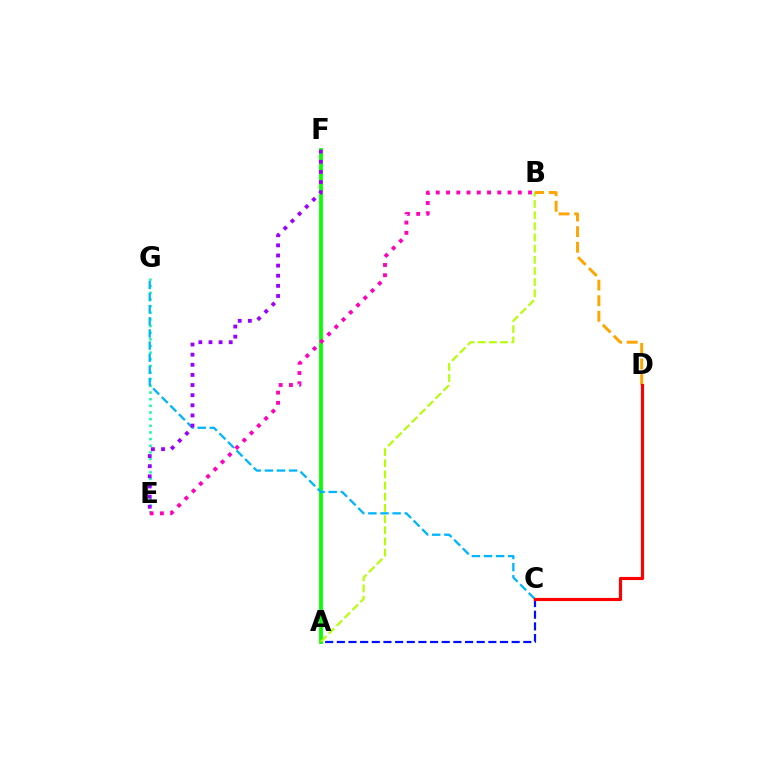{('A', 'C'): [{'color': '#0010ff', 'line_style': 'dashed', 'thickness': 1.58}], ('E', 'G'): [{'color': '#00ff9d', 'line_style': 'dotted', 'thickness': 1.81}], ('A', 'F'): [{'color': '#08ff00', 'line_style': 'solid', 'thickness': 2.73}], ('C', 'G'): [{'color': '#00b5ff', 'line_style': 'dashed', 'thickness': 1.65}], ('A', 'B'): [{'color': '#b3ff00', 'line_style': 'dashed', 'thickness': 1.52}], ('E', 'F'): [{'color': '#9b00ff', 'line_style': 'dotted', 'thickness': 2.75}], ('B', 'E'): [{'color': '#ff00bd', 'line_style': 'dotted', 'thickness': 2.78}], ('B', 'D'): [{'color': '#ffa500', 'line_style': 'dashed', 'thickness': 2.12}], ('C', 'D'): [{'color': '#ff0000', 'line_style': 'solid', 'thickness': 2.27}]}